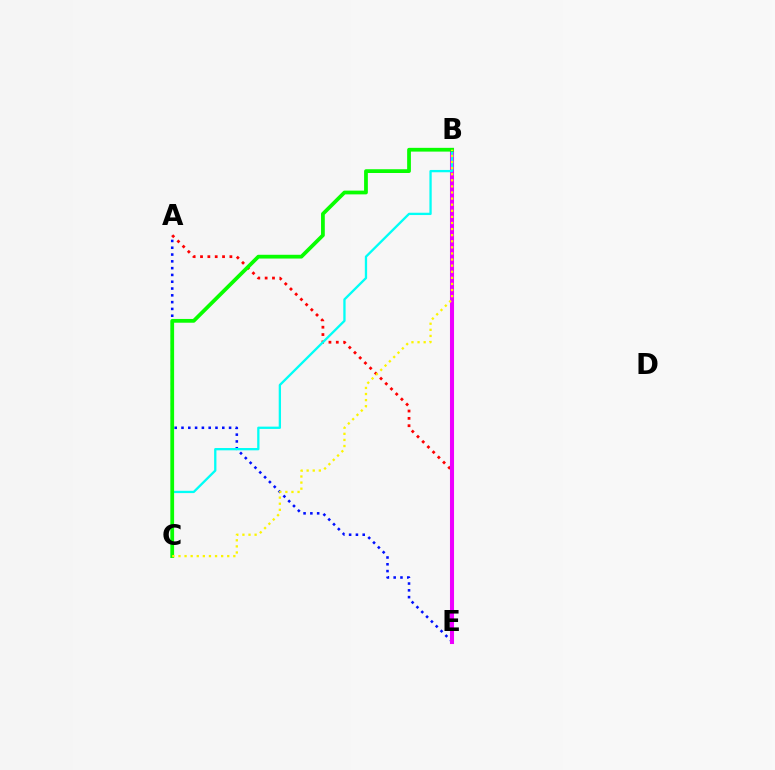{('A', 'E'): [{'color': '#0010ff', 'line_style': 'dotted', 'thickness': 1.85}, {'color': '#ff0000', 'line_style': 'dotted', 'thickness': 2.0}], ('B', 'E'): [{'color': '#ee00ff', 'line_style': 'solid', 'thickness': 2.93}], ('B', 'C'): [{'color': '#00fff6', 'line_style': 'solid', 'thickness': 1.66}, {'color': '#08ff00', 'line_style': 'solid', 'thickness': 2.71}, {'color': '#fcf500', 'line_style': 'dotted', 'thickness': 1.66}]}